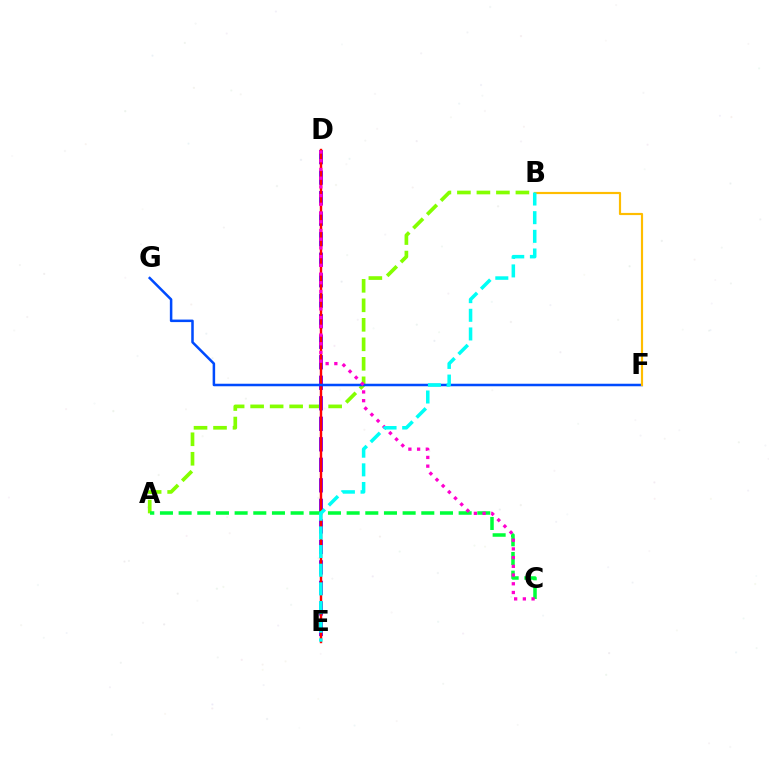{('A', 'B'): [{'color': '#84ff00', 'line_style': 'dashed', 'thickness': 2.65}], ('D', 'E'): [{'color': '#7200ff', 'line_style': 'dashed', 'thickness': 2.79}, {'color': '#ff0000', 'line_style': 'solid', 'thickness': 1.74}], ('F', 'G'): [{'color': '#004bff', 'line_style': 'solid', 'thickness': 1.82}], ('A', 'C'): [{'color': '#00ff39', 'line_style': 'dashed', 'thickness': 2.54}], ('B', 'F'): [{'color': '#ffbd00', 'line_style': 'solid', 'thickness': 1.57}], ('C', 'D'): [{'color': '#ff00cf', 'line_style': 'dotted', 'thickness': 2.37}], ('B', 'E'): [{'color': '#00fff6', 'line_style': 'dashed', 'thickness': 2.53}]}